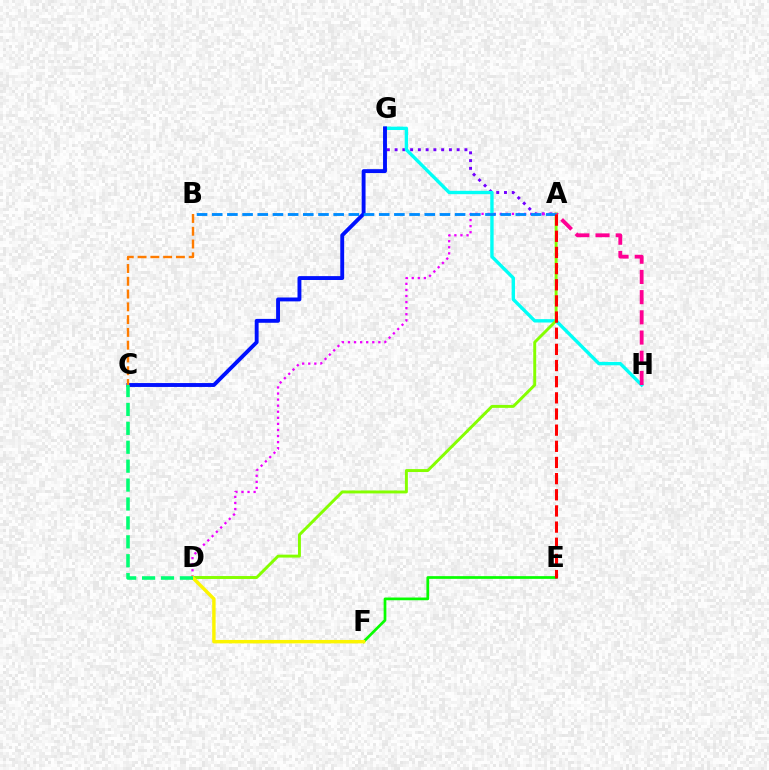{('A', 'G'): [{'color': '#7200ff', 'line_style': 'dotted', 'thickness': 2.11}], ('G', 'H'): [{'color': '#00fff6', 'line_style': 'solid', 'thickness': 2.42}], ('C', 'G'): [{'color': '#0010ff', 'line_style': 'solid', 'thickness': 2.79}], ('A', 'D'): [{'color': '#84ff00', 'line_style': 'solid', 'thickness': 2.11}, {'color': '#ee00ff', 'line_style': 'dotted', 'thickness': 1.65}], ('E', 'F'): [{'color': '#08ff00', 'line_style': 'solid', 'thickness': 1.96}], ('A', 'H'): [{'color': '#ff0094', 'line_style': 'dashed', 'thickness': 2.74}], ('D', 'F'): [{'color': '#fcf500', 'line_style': 'solid', 'thickness': 2.46}], ('B', 'C'): [{'color': '#ff7c00', 'line_style': 'dashed', 'thickness': 1.74}], ('C', 'D'): [{'color': '#00ff74', 'line_style': 'dashed', 'thickness': 2.57}], ('A', 'B'): [{'color': '#008cff', 'line_style': 'dashed', 'thickness': 2.06}], ('A', 'E'): [{'color': '#ff0000', 'line_style': 'dashed', 'thickness': 2.19}]}